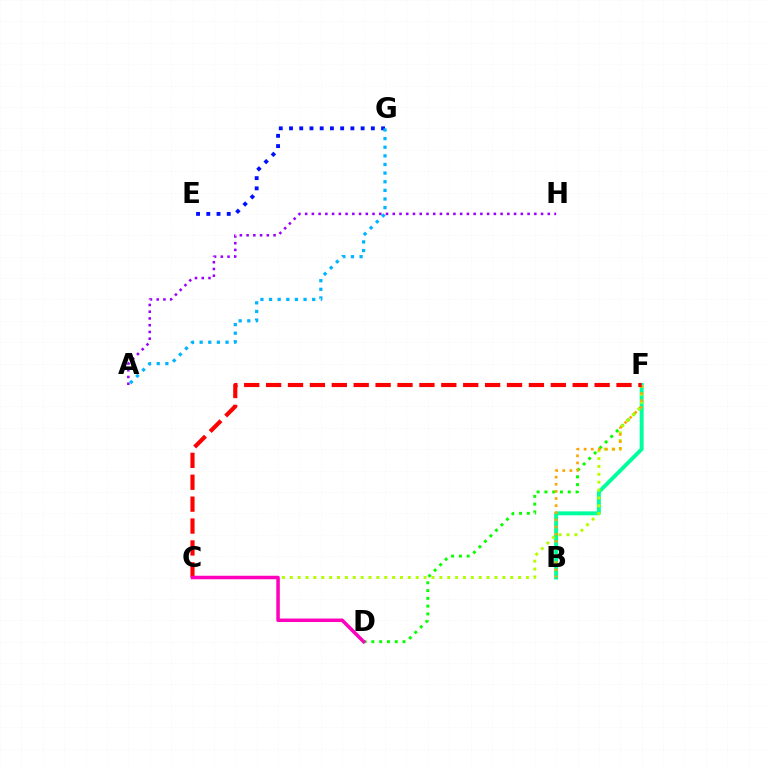{('D', 'F'): [{'color': '#08ff00', 'line_style': 'dotted', 'thickness': 2.12}], ('E', 'G'): [{'color': '#0010ff', 'line_style': 'dotted', 'thickness': 2.78}], ('B', 'F'): [{'color': '#00ff9d', 'line_style': 'solid', 'thickness': 2.83}, {'color': '#ffa500', 'line_style': 'dotted', 'thickness': 1.94}], ('C', 'F'): [{'color': '#b3ff00', 'line_style': 'dotted', 'thickness': 2.14}, {'color': '#ff0000', 'line_style': 'dashed', 'thickness': 2.98}], ('A', 'H'): [{'color': '#9b00ff', 'line_style': 'dotted', 'thickness': 1.83}], ('A', 'G'): [{'color': '#00b5ff', 'line_style': 'dotted', 'thickness': 2.34}], ('C', 'D'): [{'color': '#ff00bd', 'line_style': 'solid', 'thickness': 2.53}]}